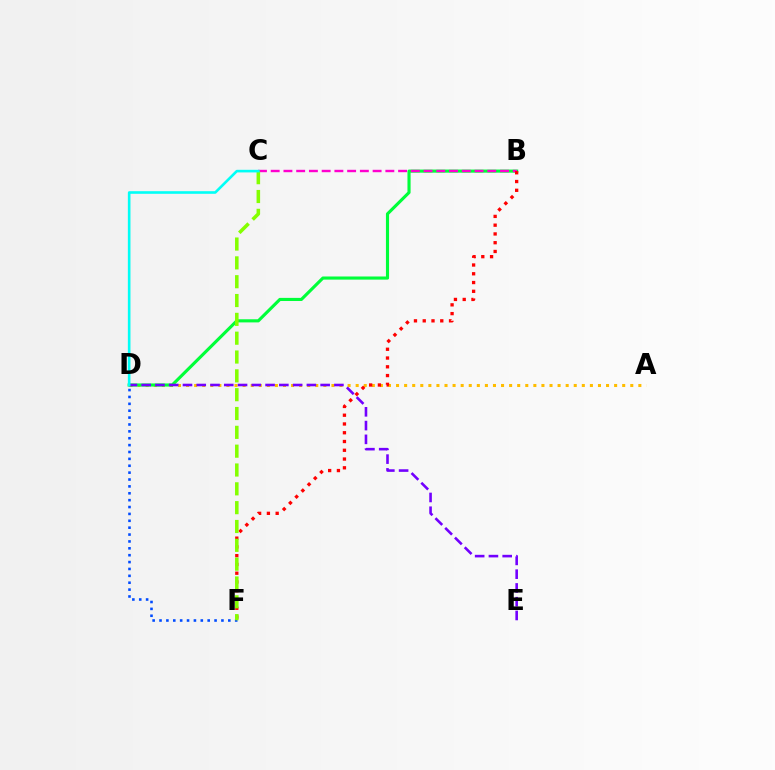{('A', 'D'): [{'color': '#ffbd00', 'line_style': 'dotted', 'thickness': 2.19}], ('B', 'D'): [{'color': '#00ff39', 'line_style': 'solid', 'thickness': 2.25}], ('B', 'C'): [{'color': '#ff00cf', 'line_style': 'dashed', 'thickness': 1.73}], ('D', 'F'): [{'color': '#004bff', 'line_style': 'dotted', 'thickness': 1.87}], ('B', 'F'): [{'color': '#ff0000', 'line_style': 'dotted', 'thickness': 2.38}], ('D', 'E'): [{'color': '#7200ff', 'line_style': 'dashed', 'thickness': 1.87}], ('C', 'F'): [{'color': '#84ff00', 'line_style': 'dashed', 'thickness': 2.56}], ('C', 'D'): [{'color': '#00fff6', 'line_style': 'solid', 'thickness': 1.88}]}